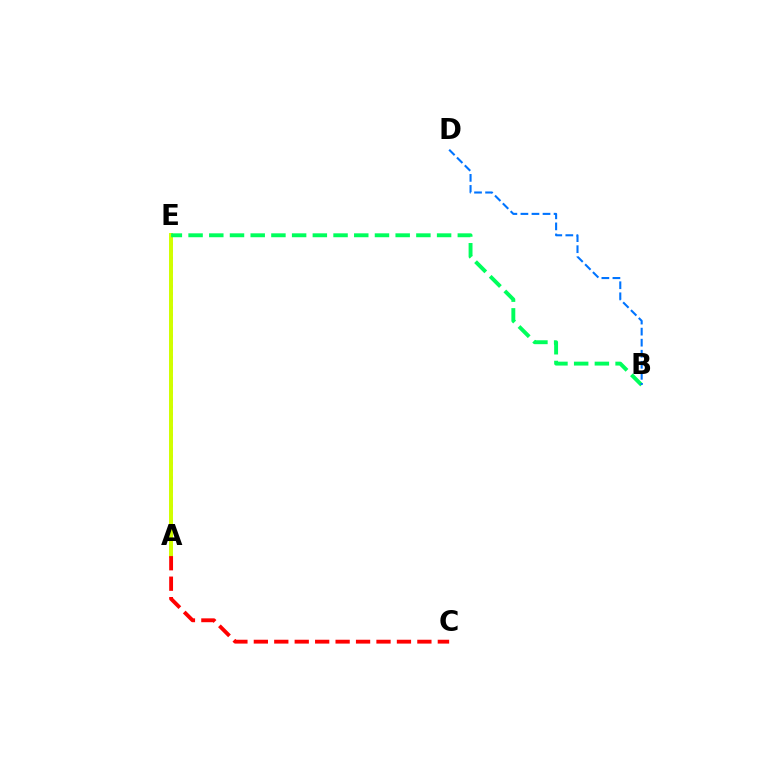{('A', 'E'): [{'color': '#b900ff', 'line_style': 'dotted', 'thickness': 1.92}, {'color': '#d1ff00', 'line_style': 'solid', 'thickness': 2.85}], ('B', 'E'): [{'color': '#00ff5c', 'line_style': 'dashed', 'thickness': 2.81}], ('A', 'C'): [{'color': '#ff0000', 'line_style': 'dashed', 'thickness': 2.78}], ('B', 'D'): [{'color': '#0074ff', 'line_style': 'dashed', 'thickness': 1.5}]}